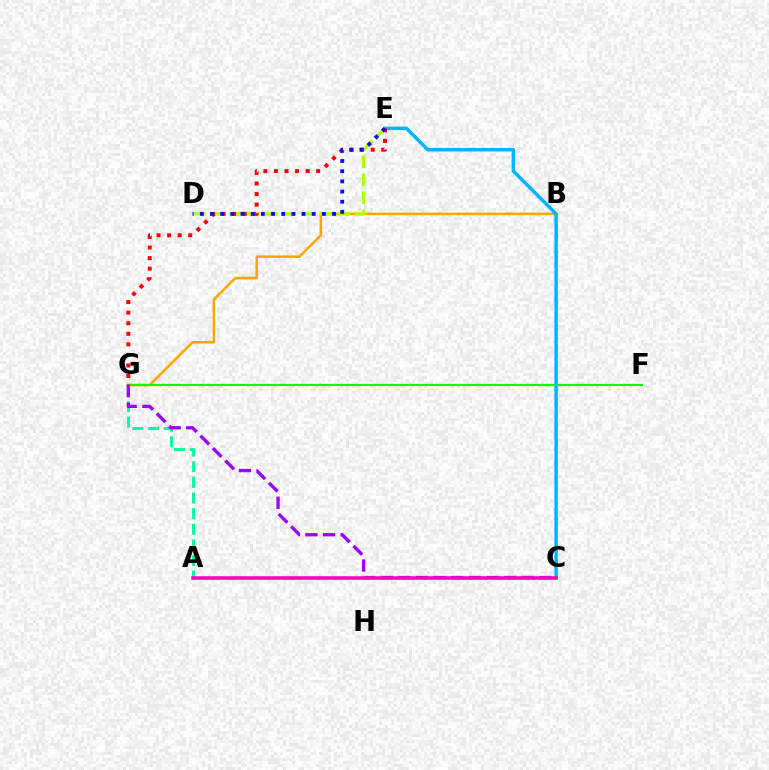{('B', 'G'): [{'color': '#ffa500', 'line_style': 'solid', 'thickness': 1.83}], ('F', 'G'): [{'color': '#08ff00', 'line_style': 'solid', 'thickness': 1.6}], ('D', 'E'): [{'color': '#b3ff00', 'line_style': 'dashed', 'thickness': 2.45}, {'color': '#0010ff', 'line_style': 'dotted', 'thickness': 2.76}], ('C', 'E'): [{'color': '#00b5ff', 'line_style': 'solid', 'thickness': 2.5}], ('A', 'G'): [{'color': '#00ff9d', 'line_style': 'dashed', 'thickness': 2.13}], ('C', 'G'): [{'color': '#9b00ff', 'line_style': 'dashed', 'thickness': 2.39}], ('E', 'G'): [{'color': '#ff0000', 'line_style': 'dotted', 'thickness': 2.87}], ('A', 'C'): [{'color': '#ff00bd', 'line_style': 'solid', 'thickness': 2.55}]}